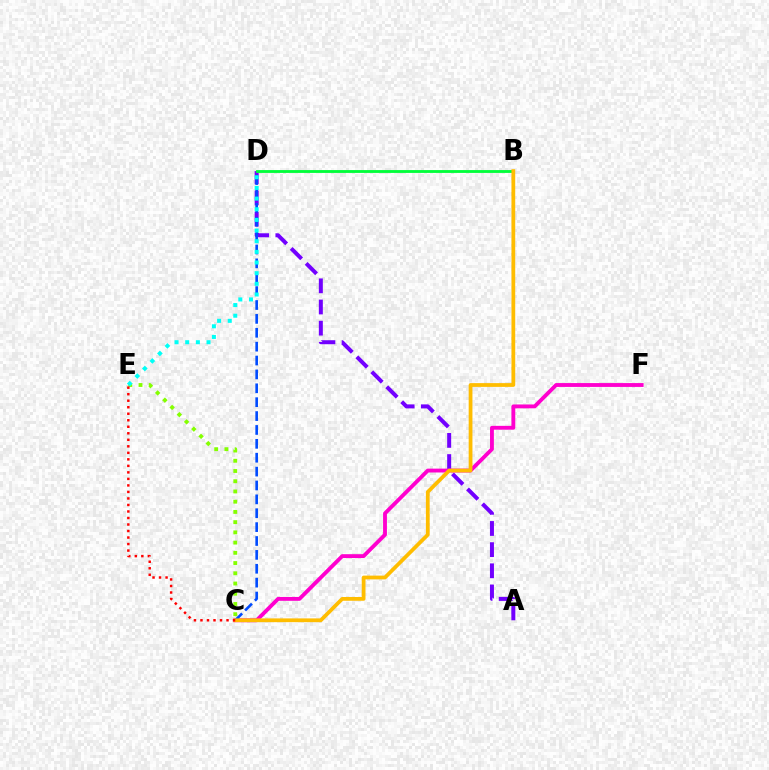{('A', 'D'): [{'color': '#7200ff', 'line_style': 'dashed', 'thickness': 2.87}], ('C', 'F'): [{'color': '#ff00cf', 'line_style': 'solid', 'thickness': 2.77}], ('C', 'D'): [{'color': '#004bff', 'line_style': 'dashed', 'thickness': 1.89}], ('B', 'D'): [{'color': '#00ff39', 'line_style': 'solid', 'thickness': 2.04}], ('C', 'E'): [{'color': '#84ff00', 'line_style': 'dotted', 'thickness': 2.78}, {'color': '#ff0000', 'line_style': 'dotted', 'thickness': 1.77}], ('B', 'C'): [{'color': '#ffbd00', 'line_style': 'solid', 'thickness': 2.71}], ('D', 'E'): [{'color': '#00fff6', 'line_style': 'dotted', 'thickness': 2.89}]}